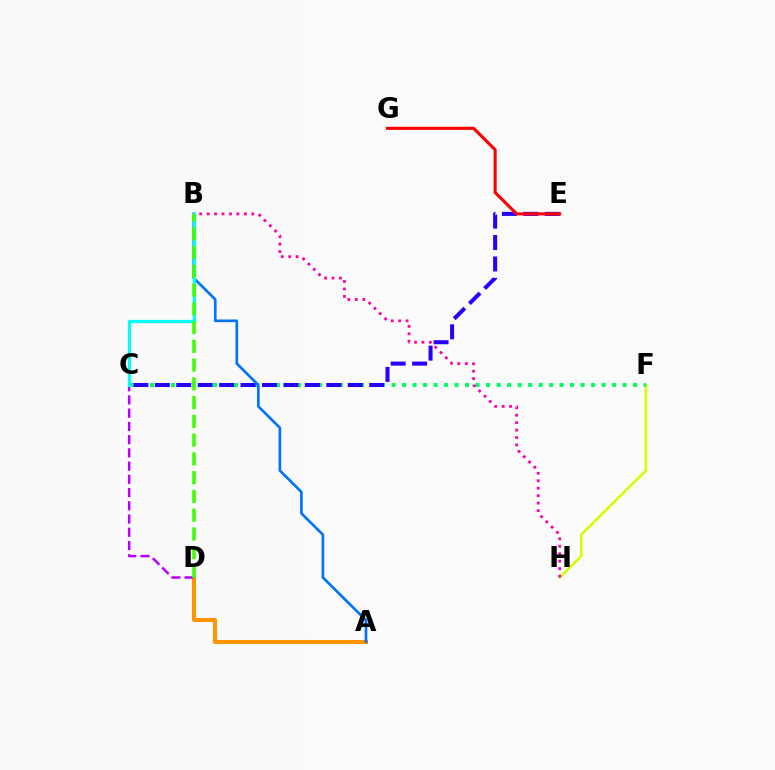{('F', 'H'): [{'color': '#d1ff00', 'line_style': 'solid', 'thickness': 1.83}], ('C', 'F'): [{'color': '#00ff5c', 'line_style': 'dotted', 'thickness': 2.85}], ('A', 'D'): [{'color': '#ff9400', 'line_style': 'solid', 'thickness': 2.93}], ('B', 'H'): [{'color': '#ff00ac', 'line_style': 'dotted', 'thickness': 2.02}], ('C', 'D'): [{'color': '#b900ff', 'line_style': 'dashed', 'thickness': 1.8}], ('C', 'E'): [{'color': '#2500ff', 'line_style': 'dashed', 'thickness': 2.91}], ('A', 'B'): [{'color': '#0074ff', 'line_style': 'solid', 'thickness': 1.92}], ('B', 'C'): [{'color': '#00fff6', 'line_style': 'solid', 'thickness': 2.32}], ('B', 'D'): [{'color': '#3dff00', 'line_style': 'dashed', 'thickness': 2.55}], ('E', 'G'): [{'color': '#ff0000', 'line_style': 'solid', 'thickness': 2.23}]}